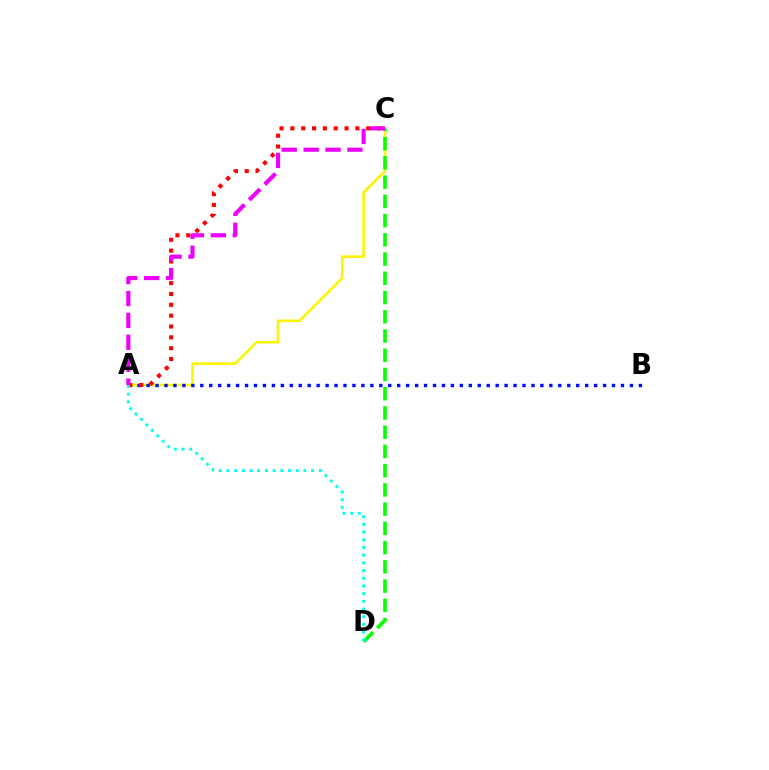{('A', 'C'): [{'color': '#fcf500', 'line_style': 'solid', 'thickness': 1.86}, {'color': '#ff0000', 'line_style': 'dotted', 'thickness': 2.94}, {'color': '#ee00ff', 'line_style': 'dashed', 'thickness': 2.97}], ('A', 'B'): [{'color': '#0010ff', 'line_style': 'dotted', 'thickness': 2.43}], ('C', 'D'): [{'color': '#08ff00', 'line_style': 'dashed', 'thickness': 2.61}], ('A', 'D'): [{'color': '#00fff6', 'line_style': 'dotted', 'thickness': 2.09}]}